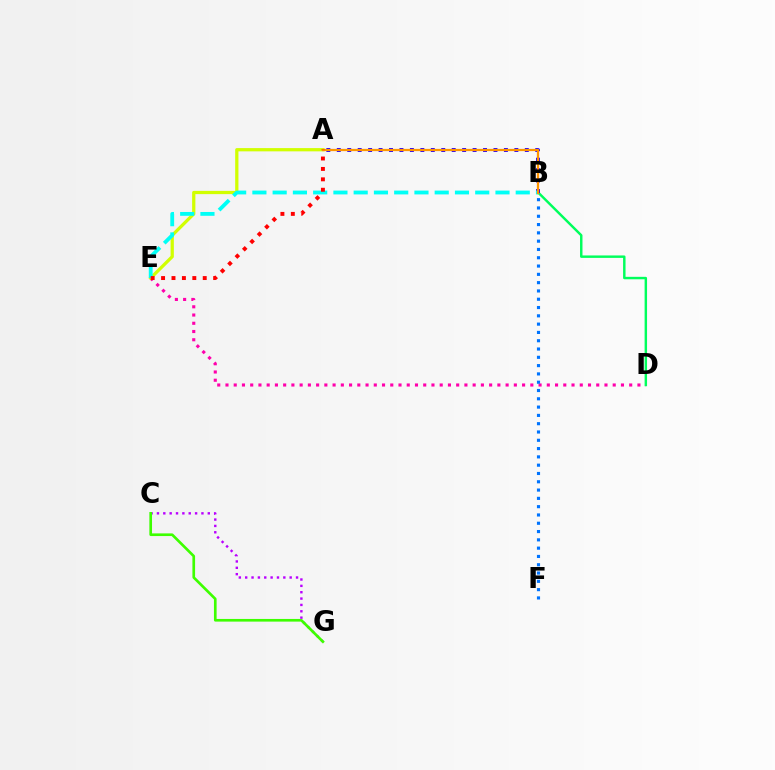{('D', 'E'): [{'color': '#ff00ac', 'line_style': 'dotted', 'thickness': 2.24}], ('B', 'D'): [{'color': '#00ff5c', 'line_style': 'solid', 'thickness': 1.76}], ('A', 'B'): [{'color': '#2500ff', 'line_style': 'dotted', 'thickness': 2.84}, {'color': '#ff9400', 'line_style': 'solid', 'thickness': 1.62}], ('C', 'G'): [{'color': '#b900ff', 'line_style': 'dotted', 'thickness': 1.73}, {'color': '#3dff00', 'line_style': 'solid', 'thickness': 1.92}], ('B', 'F'): [{'color': '#0074ff', 'line_style': 'dotted', 'thickness': 2.25}], ('A', 'E'): [{'color': '#d1ff00', 'line_style': 'solid', 'thickness': 2.34}, {'color': '#ff0000', 'line_style': 'dotted', 'thickness': 2.83}], ('B', 'E'): [{'color': '#00fff6', 'line_style': 'dashed', 'thickness': 2.75}]}